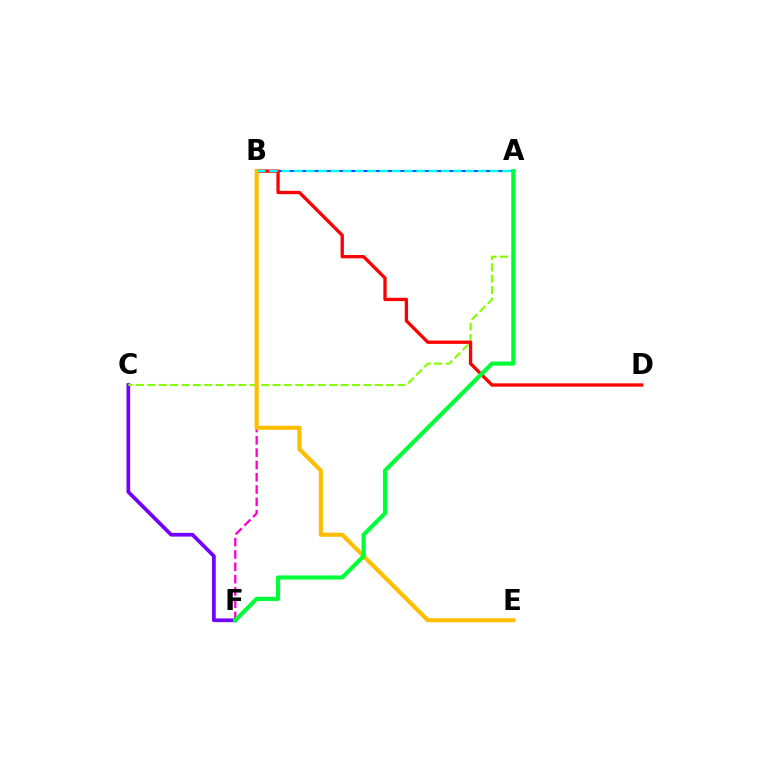{('B', 'F'): [{'color': '#ff00cf', 'line_style': 'dashed', 'thickness': 1.67}], ('A', 'B'): [{'color': '#004bff', 'line_style': 'solid', 'thickness': 1.51}, {'color': '#00fff6', 'line_style': 'dashed', 'thickness': 1.67}], ('C', 'F'): [{'color': '#7200ff', 'line_style': 'solid', 'thickness': 2.67}], ('A', 'C'): [{'color': '#84ff00', 'line_style': 'dashed', 'thickness': 1.54}], ('B', 'D'): [{'color': '#ff0000', 'line_style': 'solid', 'thickness': 2.38}], ('B', 'E'): [{'color': '#ffbd00', 'line_style': 'solid', 'thickness': 2.97}], ('A', 'F'): [{'color': '#00ff39', 'line_style': 'solid', 'thickness': 2.98}]}